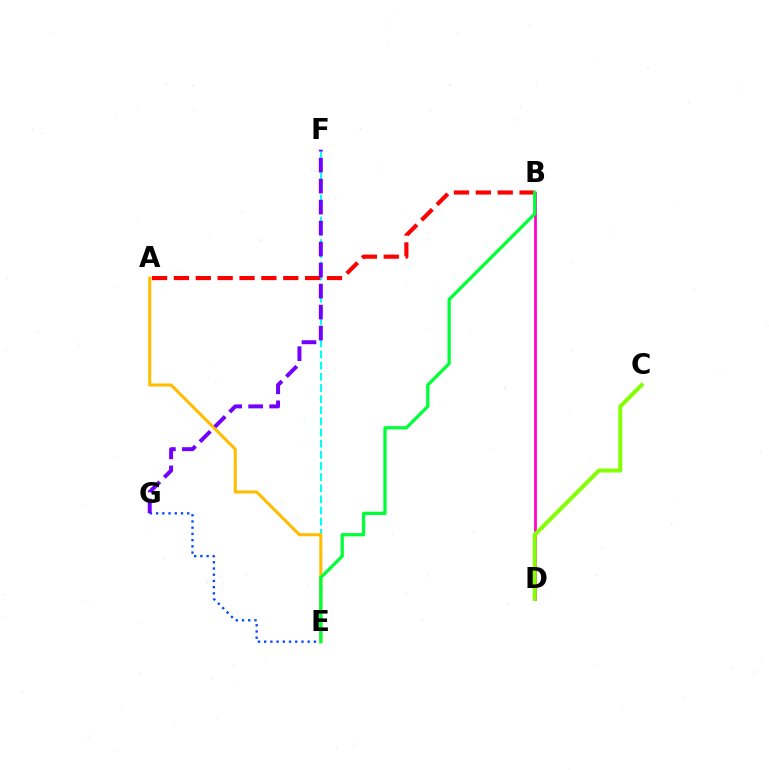{('E', 'F'): [{'color': '#00fff6', 'line_style': 'dashed', 'thickness': 1.51}], ('B', 'D'): [{'color': '#ff00cf', 'line_style': 'solid', 'thickness': 1.99}], ('C', 'D'): [{'color': '#84ff00', 'line_style': 'solid', 'thickness': 2.86}], ('E', 'G'): [{'color': '#004bff', 'line_style': 'dotted', 'thickness': 1.69}], ('A', 'E'): [{'color': '#ffbd00', 'line_style': 'solid', 'thickness': 2.2}], ('A', 'B'): [{'color': '#ff0000', 'line_style': 'dashed', 'thickness': 2.97}], ('B', 'E'): [{'color': '#00ff39', 'line_style': 'solid', 'thickness': 2.35}], ('F', 'G'): [{'color': '#7200ff', 'line_style': 'dashed', 'thickness': 2.85}]}